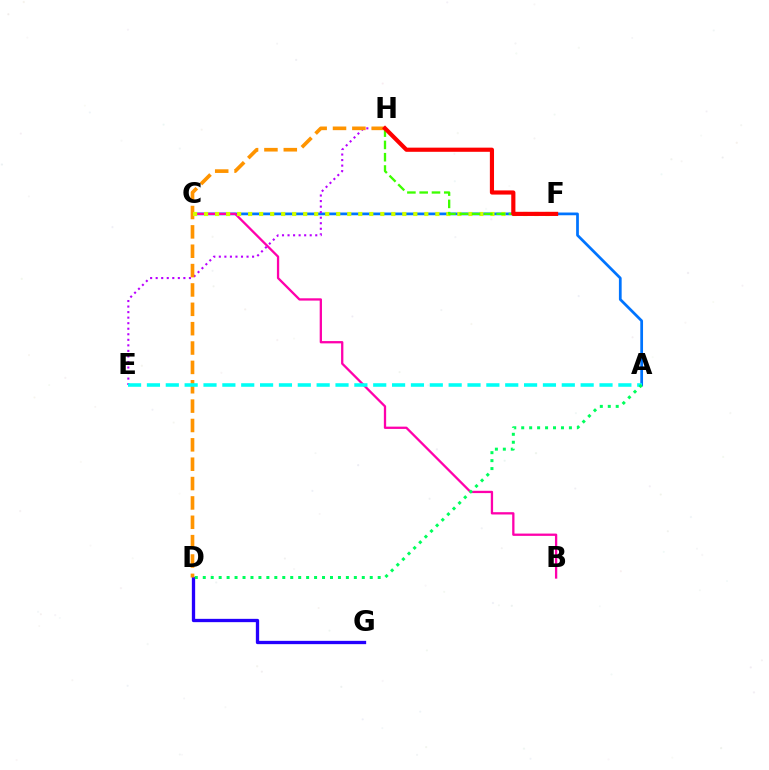{('A', 'C'): [{'color': '#0074ff', 'line_style': 'solid', 'thickness': 1.97}], ('D', 'G'): [{'color': '#2500ff', 'line_style': 'solid', 'thickness': 2.38}], ('B', 'C'): [{'color': '#ff00ac', 'line_style': 'solid', 'thickness': 1.65}], ('E', 'H'): [{'color': '#b900ff', 'line_style': 'dotted', 'thickness': 1.51}], ('D', 'H'): [{'color': '#ff9400', 'line_style': 'dashed', 'thickness': 2.63}], ('C', 'F'): [{'color': '#d1ff00', 'line_style': 'dotted', 'thickness': 2.99}], ('F', 'H'): [{'color': '#3dff00', 'line_style': 'dashed', 'thickness': 1.67}, {'color': '#ff0000', 'line_style': 'solid', 'thickness': 2.99}], ('A', 'E'): [{'color': '#00fff6', 'line_style': 'dashed', 'thickness': 2.56}], ('A', 'D'): [{'color': '#00ff5c', 'line_style': 'dotted', 'thickness': 2.16}]}